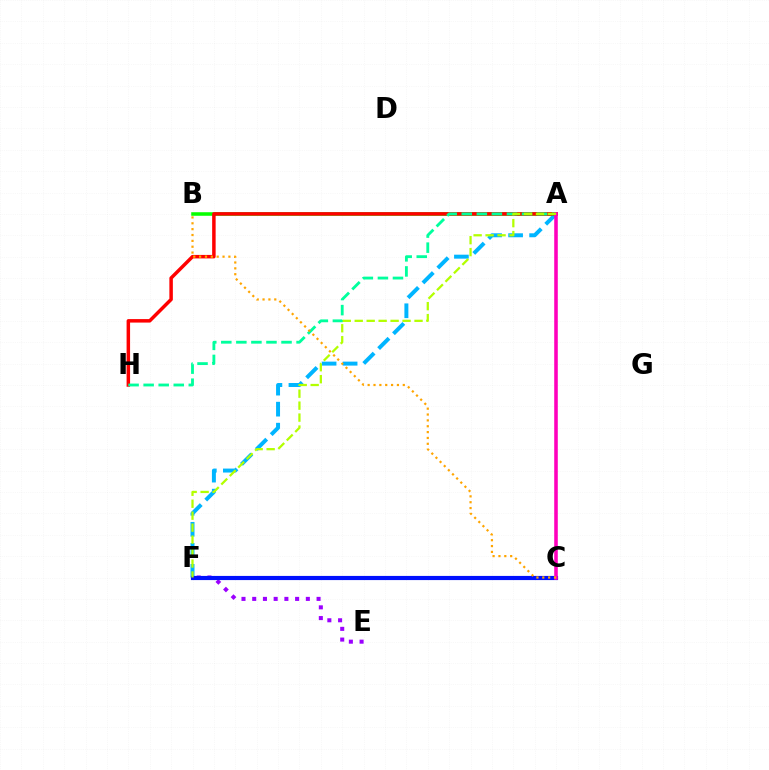{('A', 'F'): [{'color': '#00b5ff', 'line_style': 'dashed', 'thickness': 2.85}, {'color': '#b3ff00', 'line_style': 'dashed', 'thickness': 1.62}], ('E', 'F'): [{'color': '#9b00ff', 'line_style': 'dotted', 'thickness': 2.91}], ('A', 'B'): [{'color': '#08ff00', 'line_style': 'solid', 'thickness': 2.55}], ('A', 'H'): [{'color': '#ff0000', 'line_style': 'solid', 'thickness': 2.51}, {'color': '#00ff9d', 'line_style': 'dashed', 'thickness': 2.05}], ('C', 'F'): [{'color': '#0010ff', 'line_style': 'solid', 'thickness': 2.99}], ('A', 'C'): [{'color': '#ff00bd', 'line_style': 'solid', 'thickness': 2.57}], ('B', 'C'): [{'color': '#ffa500', 'line_style': 'dotted', 'thickness': 1.59}]}